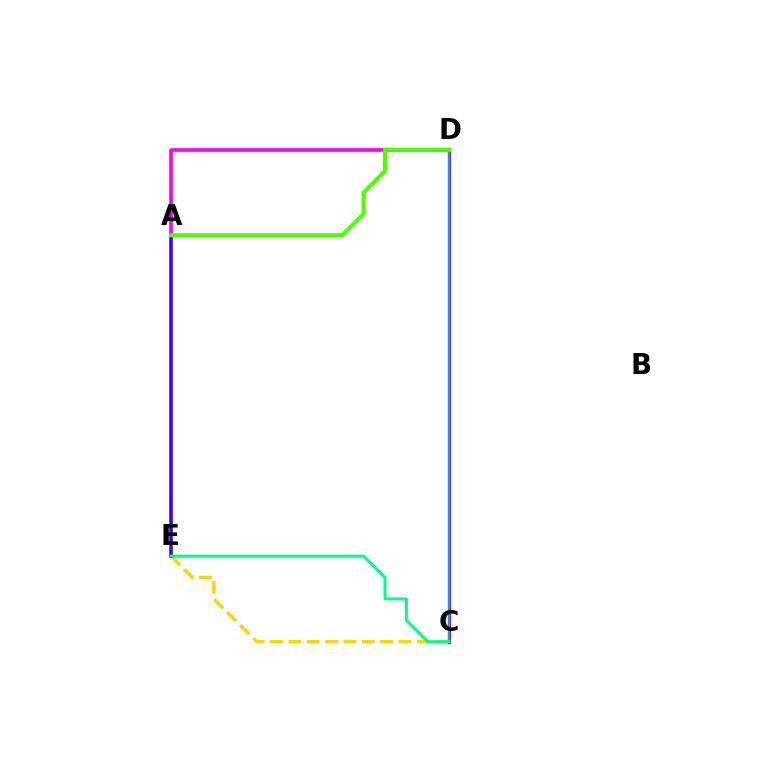{('C', 'D'): [{'color': '#ff0000', 'line_style': 'solid', 'thickness': 2.27}, {'color': '#009eff', 'line_style': 'solid', 'thickness': 1.64}], ('A', 'D'): [{'color': '#ff00ed', 'line_style': 'solid', 'thickness': 2.63}, {'color': '#4fff00', 'line_style': 'solid', 'thickness': 2.99}], ('C', 'E'): [{'color': '#ffd500', 'line_style': 'dashed', 'thickness': 2.49}, {'color': '#00ff86', 'line_style': 'solid', 'thickness': 2.15}], ('A', 'E'): [{'color': '#3700ff', 'line_style': 'solid', 'thickness': 2.56}]}